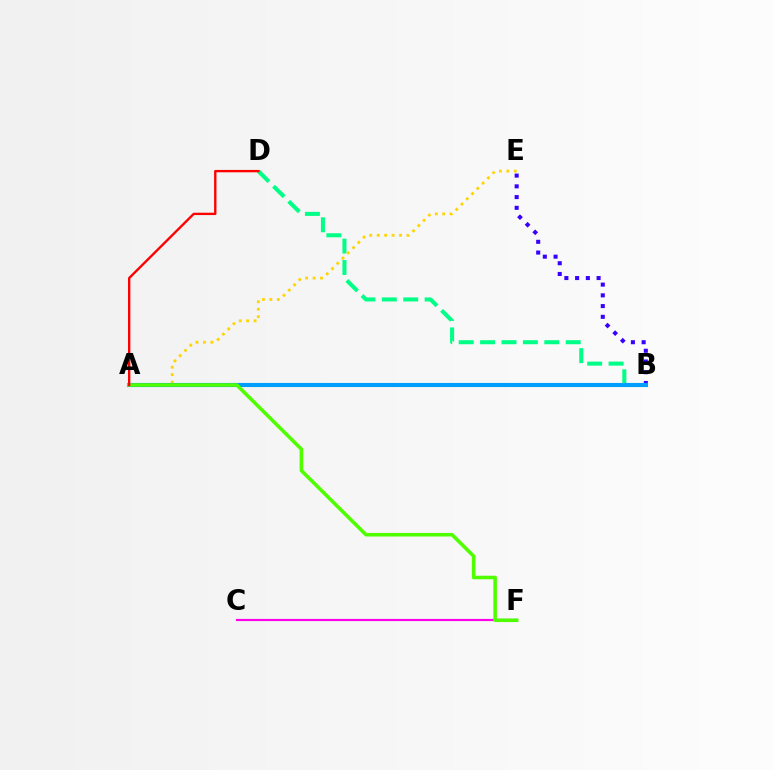{('C', 'F'): [{'color': '#ff00ed', 'line_style': 'solid', 'thickness': 1.56}], ('B', 'D'): [{'color': '#00ff86', 'line_style': 'dashed', 'thickness': 2.91}], ('B', 'E'): [{'color': '#3700ff', 'line_style': 'dotted', 'thickness': 2.92}], ('A', 'E'): [{'color': '#ffd500', 'line_style': 'dotted', 'thickness': 2.02}], ('A', 'B'): [{'color': '#009eff', 'line_style': 'solid', 'thickness': 2.95}], ('A', 'F'): [{'color': '#4fff00', 'line_style': 'solid', 'thickness': 2.56}], ('A', 'D'): [{'color': '#ff0000', 'line_style': 'solid', 'thickness': 1.7}]}